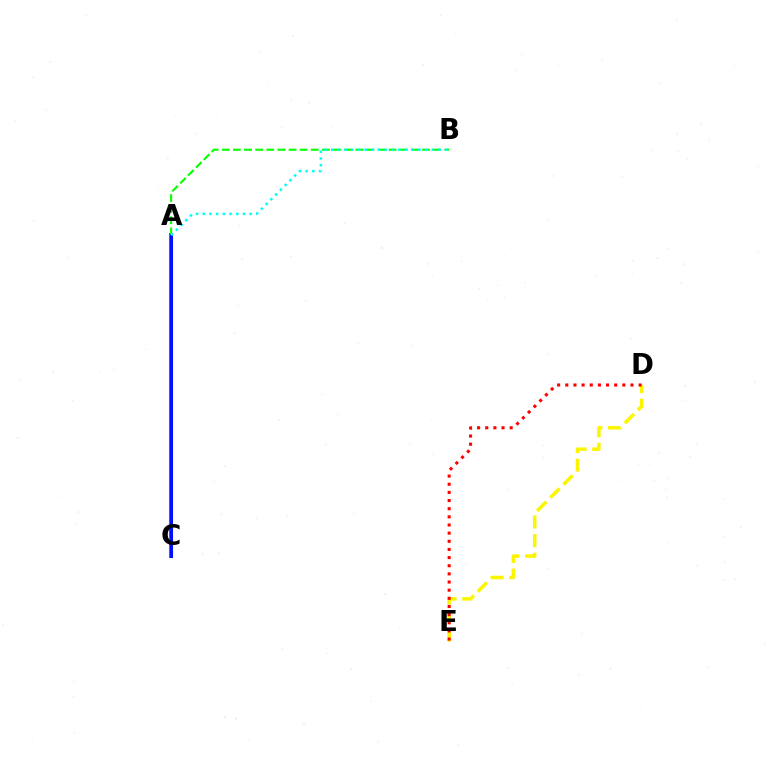{('D', 'E'): [{'color': '#fcf500', 'line_style': 'dashed', 'thickness': 2.53}, {'color': '#ff0000', 'line_style': 'dotted', 'thickness': 2.21}], ('A', 'C'): [{'color': '#ee00ff', 'line_style': 'solid', 'thickness': 2.93}, {'color': '#0010ff', 'line_style': 'solid', 'thickness': 2.16}], ('A', 'B'): [{'color': '#08ff00', 'line_style': 'dashed', 'thickness': 1.51}, {'color': '#00fff6', 'line_style': 'dotted', 'thickness': 1.82}]}